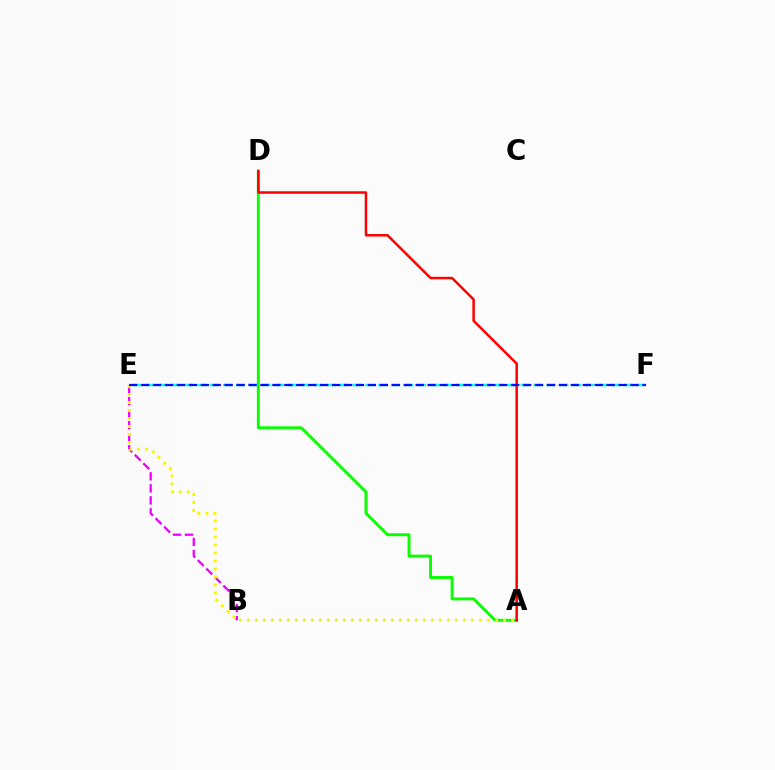{('E', 'F'): [{'color': '#00fff6', 'line_style': 'dashed', 'thickness': 1.76}, {'color': '#0010ff', 'line_style': 'dashed', 'thickness': 1.62}], ('A', 'D'): [{'color': '#08ff00', 'line_style': 'solid', 'thickness': 2.1}, {'color': '#ff0000', 'line_style': 'solid', 'thickness': 1.8}], ('B', 'E'): [{'color': '#ee00ff', 'line_style': 'dashed', 'thickness': 1.63}], ('A', 'E'): [{'color': '#fcf500', 'line_style': 'dotted', 'thickness': 2.17}]}